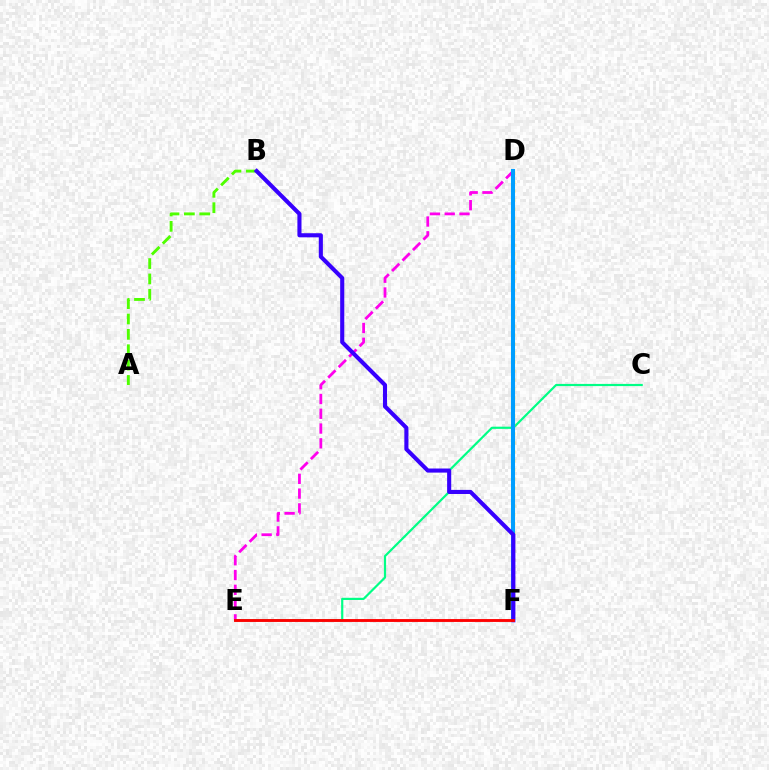{('D', 'E'): [{'color': '#ff00ed', 'line_style': 'dashed', 'thickness': 2.01}], ('C', 'E'): [{'color': '#00ff86', 'line_style': 'solid', 'thickness': 1.58}], ('A', 'B'): [{'color': '#4fff00', 'line_style': 'dashed', 'thickness': 2.09}], ('D', 'F'): [{'color': '#ffd500', 'line_style': 'dotted', 'thickness': 2.44}, {'color': '#009eff', 'line_style': 'solid', 'thickness': 2.92}], ('B', 'F'): [{'color': '#3700ff', 'line_style': 'solid', 'thickness': 2.95}], ('E', 'F'): [{'color': '#ff0000', 'line_style': 'solid', 'thickness': 2.07}]}